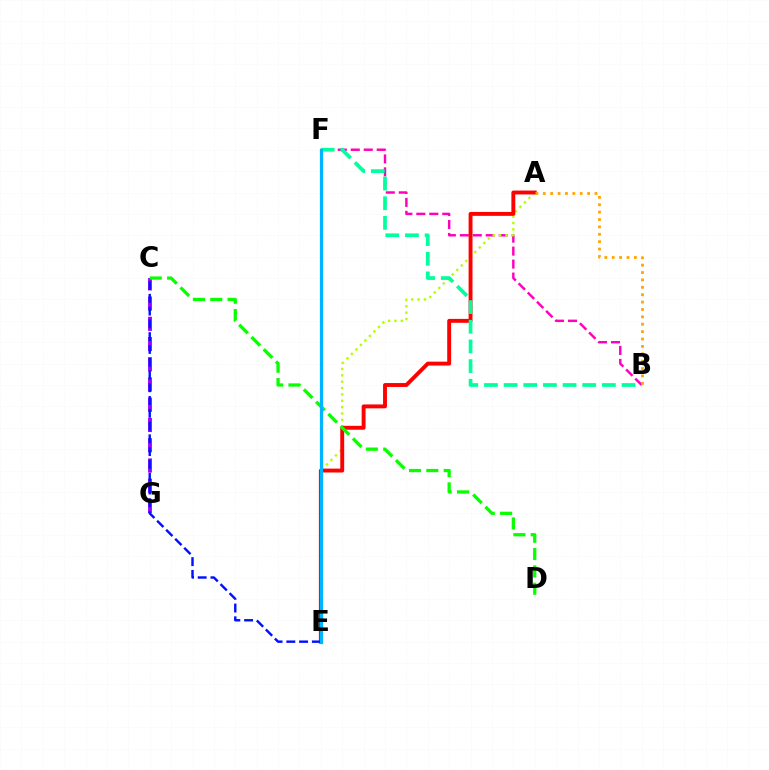{('B', 'F'): [{'color': '#ff00bd', 'line_style': 'dashed', 'thickness': 1.76}, {'color': '#00ff9d', 'line_style': 'dashed', 'thickness': 2.67}], ('A', 'E'): [{'color': '#b3ff00', 'line_style': 'dotted', 'thickness': 1.73}, {'color': '#ff0000', 'line_style': 'solid', 'thickness': 2.81}], ('C', 'G'): [{'color': '#9b00ff', 'line_style': 'dashed', 'thickness': 2.75}], ('C', 'E'): [{'color': '#0010ff', 'line_style': 'dashed', 'thickness': 1.74}], ('A', 'B'): [{'color': '#ffa500', 'line_style': 'dotted', 'thickness': 2.01}], ('C', 'D'): [{'color': '#08ff00', 'line_style': 'dashed', 'thickness': 2.35}], ('E', 'F'): [{'color': '#00b5ff', 'line_style': 'solid', 'thickness': 2.32}]}